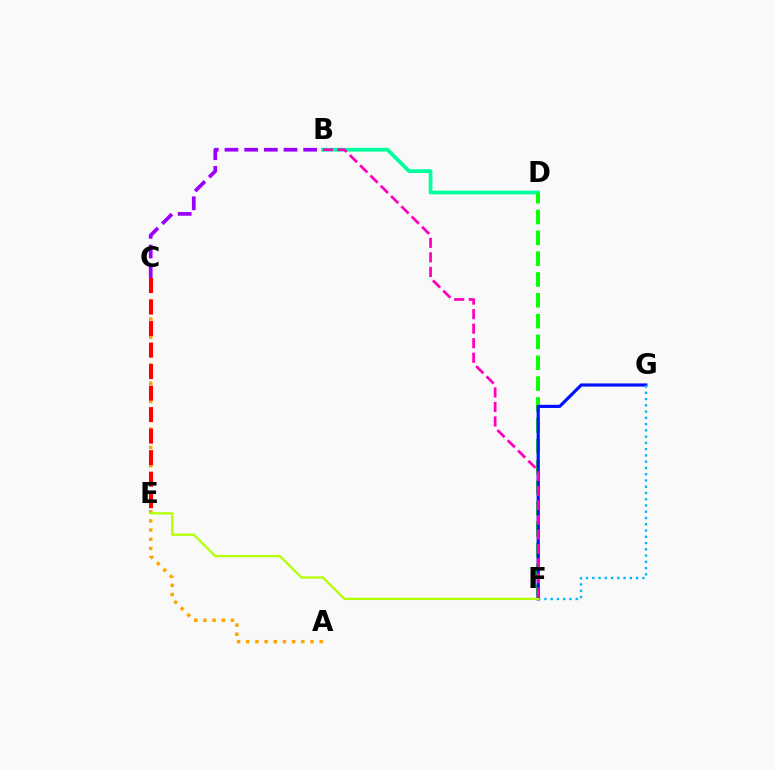{('B', 'D'): [{'color': '#00ff9d', 'line_style': 'solid', 'thickness': 2.71}], ('D', 'F'): [{'color': '#08ff00', 'line_style': 'dashed', 'thickness': 2.83}], ('F', 'G'): [{'color': '#0010ff', 'line_style': 'solid', 'thickness': 2.27}, {'color': '#00b5ff', 'line_style': 'dotted', 'thickness': 1.7}], ('A', 'C'): [{'color': '#ffa500', 'line_style': 'dotted', 'thickness': 2.49}], ('E', 'F'): [{'color': '#b3ff00', 'line_style': 'solid', 'thickness': 1.64}], ('B', 'C'): [{'color': '#9b00ff', 'line_style': 'dashed', 'thickness': 2.67}], ('B', 'F'): [{'color': '#ff00bd', 'line_style': 'dashed', 'thickness': 1.98}], ('C', 'E'): [{'color': '#ff0000', 'line_style': 'dashed', 'thickness': 2.92}]}